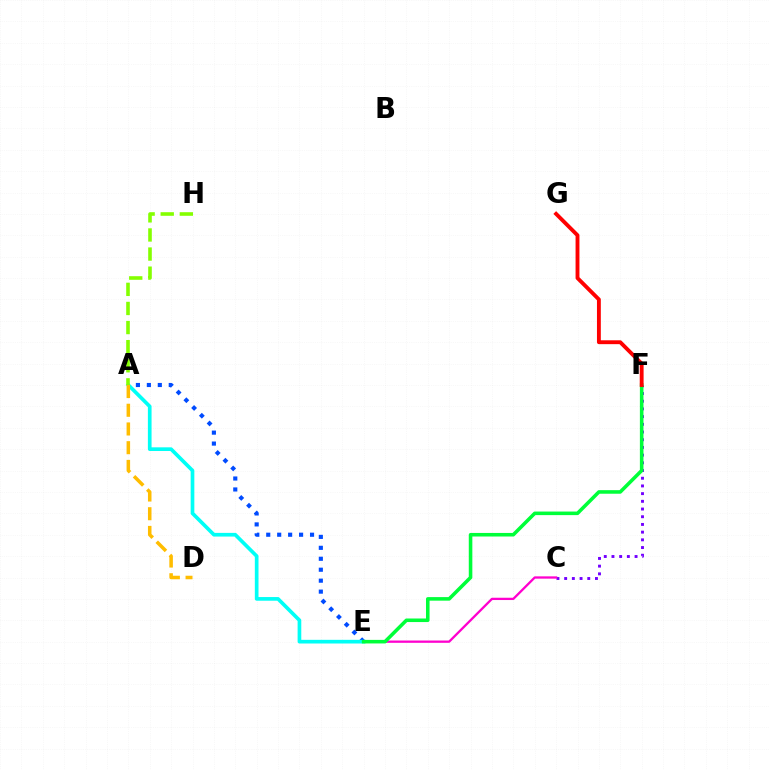{('C', 'F'): [{'color': '#7200ff', 'line_style': 'dotted', 'thickness': 2.09}], ('C', 'E'): [{'color': '#ff00cf', 'line_style': 'solid', 'thickness': 1.65}], ('A', 'E'): [{'color': '#004bff', 'line_style': 'dotted', 'thickness': 2.97}, {'color': '#00fff6', 'line_style': 'solid', 'thickness': 2.65}], ('E', 'F'): [{'color': '#00ff39', 'line_style': 'solid', 'thickness': 2.57}], ('F', 'G'): [{'color': '#ff0000', 'line_style': 'solid', 'thickness': 2.78}], ('A', 'D'): [{'color': '#ffbd00', 'line_style': 'dashed', 'thickness': 2.54}], ('A', 'H'): [{'color': '#84ff00', 'line_style': 'dashed', 'thickness': 2.59}]}